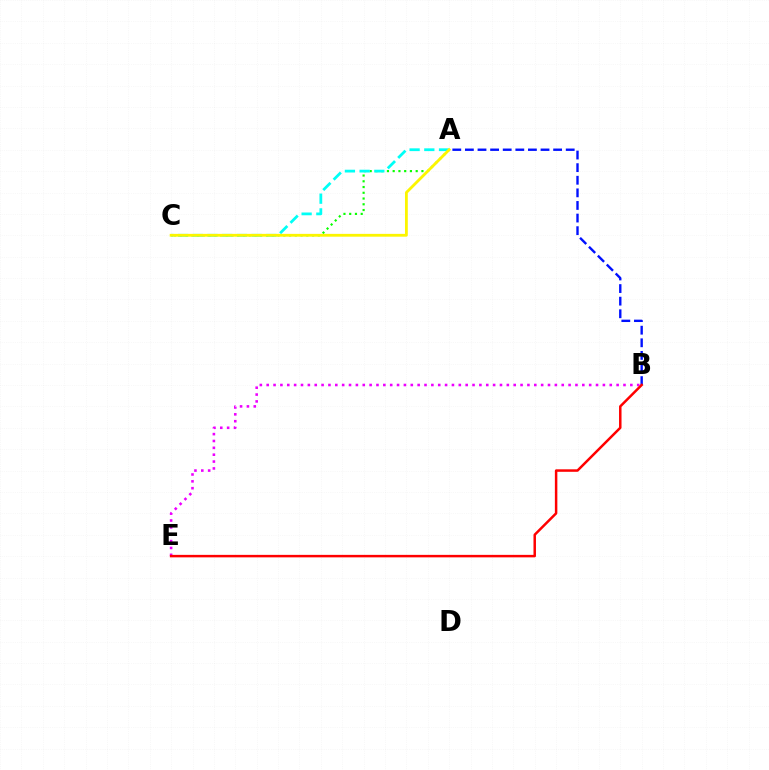{('B', 'E'): [{'color': '#ee00ff', 'line_style': 'dotted', 'thickness': 1.86}, {'color': '#ff0000', 'line_style': 'solid', 'thickness': 1.79}], ('A', 'B'): [{'color': '#0010ff', 'line_style': 'dashed', 'thickness': 1.71}], ('A', 'C'): [{'color': '#08ff00', 'line_style': 'dotted', 'thickness': 1.56}, {'color': '#00fff6', 'line_style': 'dashed', 'thickness': 2.0}, {'color': '#fcf500', 'line_style': 'solid', 'thickness': 2.02}]}